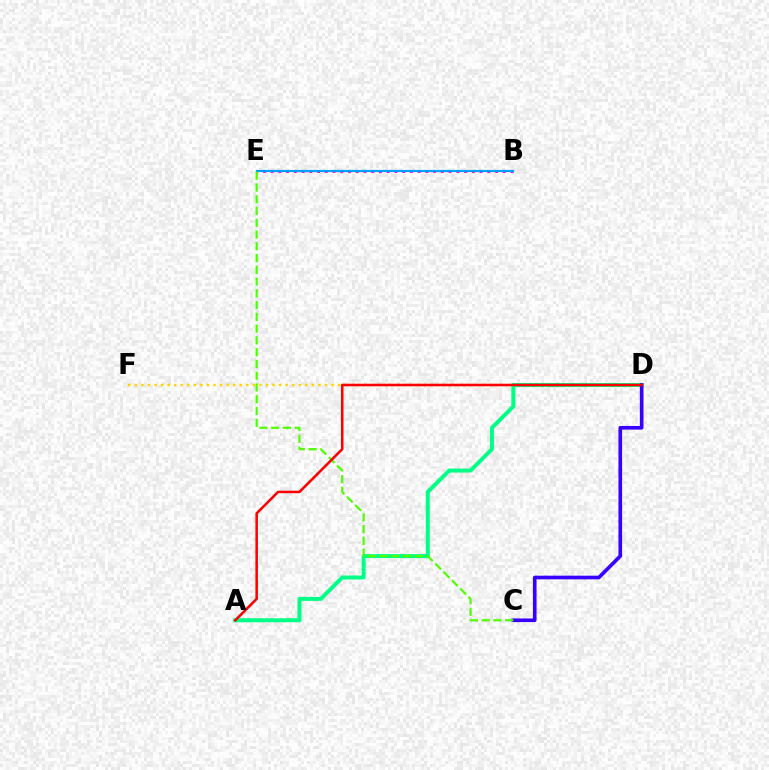{('B', 'E'): [{'color': '#ff00ed', 'line_style': 'dotted', 'thickness': 2.1}, {'color': '#009eff', 'line_style': 'solid', 'thickness': 1.59}], ('D', 'F'): [{'color': '#ffd500', 'line_style': 'dotted', 'thickness': 1.78}], ('A', 'D'): [{'color': '#00ff86', 'line_style': 'solid', 'thickness': 2.87}, {'color': '#ff0000', 'line_style': 'solid', 'thickness': 1.83}], ('C', 'D'): [{'color': '#3700ff', 'line_style': 'solid', 'thickness': 2.63}], ('C', 'E'): [{'color': '#4fff00', 'line_style': 'dashed', 'thickness': 1.6}]}